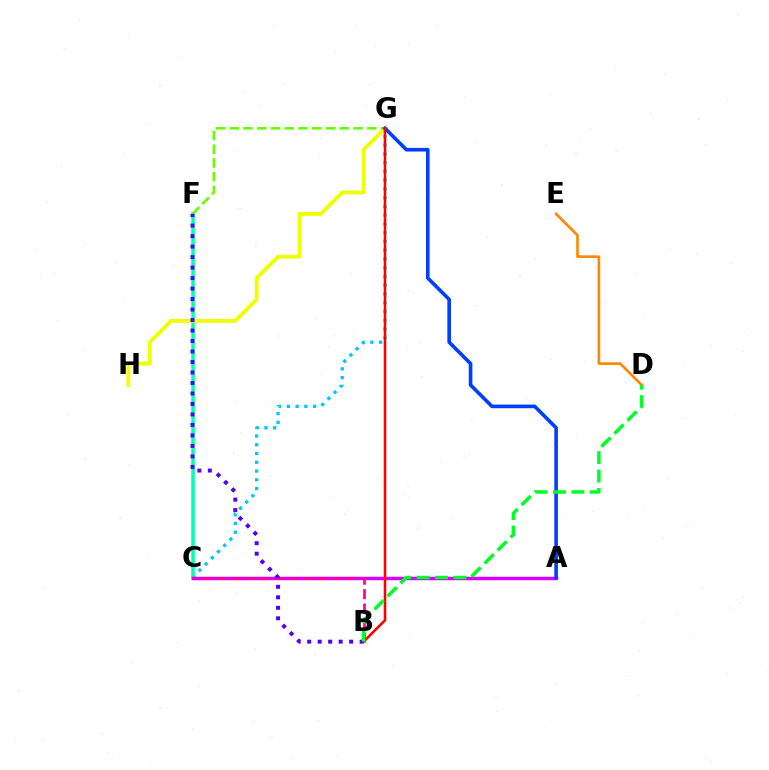{('C', 'G'): [{'color': '#00c7ff', 'line_style': 'dotted', 'thickness': 2.38}], ('C', 'F'): [{'color': '#00ffaf', 'line_style': 'solid', 'thickness': 2.53}], ('G', 'H'): [{'color': '#eeff00', 'line_style': 'solid', 'thickness': 2.79}], ('A', 'C'): [{'color': '#d600ff', 'line_style': 'solid', 'thickness': 2.51}], ('F', 'G'): [{'color': '#66ff00', 'line_style': 'dashed', 'thickness': 1.87}], ('A', 'G'): [{'color': '#003fff', 'line_style': 'solid', 'thickness': 2.61}], ('B', 'G'): [{'color': '#ff0000', 'line_style': 'solid', 'thickness': 1.86}], ('B', 'C'): [{'color': '#ff00a0', 'line_style': 'dashed', 'thickness': 1.96}], ('B', 'F'): [{'color': '#4f00ff', 'line_style': 'dotted', 'thickness': 2.85}], ('D', 'E'): [{'color': '#ff8800', 'line_style': 'solid', 'thickness': 1.92}], ('B', 'D'): [{'color': '#00ff27', 'line_style': 'dashed', 'thickness': 2.5}]}